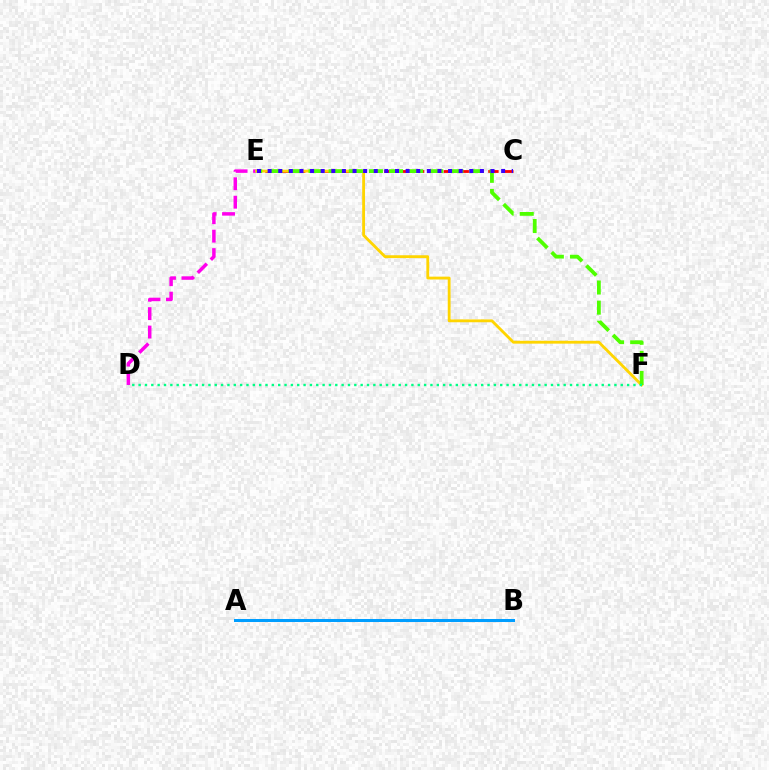{('D', 'E'): [{'color': '#ff00ed', 'line_style': 'dashed', 'thickness': 2.51}], ('C', 'E'): [{'color': '#ff0000', 'line_style': 'dashed', 'thickness': 2.02}, {'color': '#3700ff', 'line_style': 'dotted', 'thickness': 2.88}], ('E', 'F'): [{'color': '#ffd500', 'line_style': 'solid', 'thickness': 2.04}, {'color': '#4fff00', 'line_style': 'dashed', 'thickness': 2.73}], ('D', 'F'): [{'color': '#00ff86', 'line_style': 'dotted', 'thickness': 1.72}], ('A', 'B'): [{'color': '#009eff', 'line_style': 'solid', 'thickness': 2.17}]}